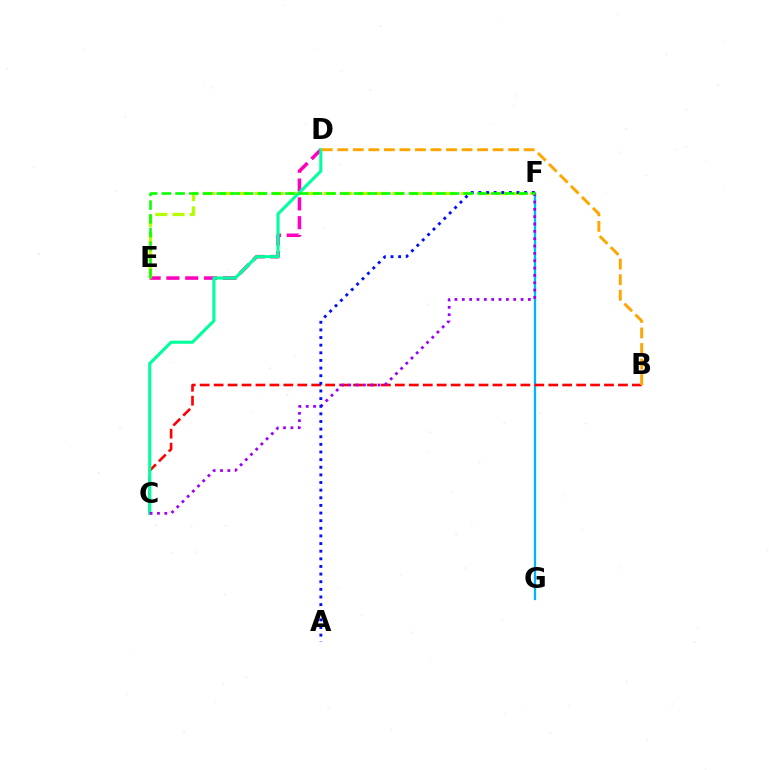{('F', 'G'): [{'color': '#00b5ff', 'line_style': 'solid', 'thickness': 1.64}], ('D', 'E'): [{'color': '#ff00bd', 'line_style': 'dashed', 'thickness': 2.56}], ('B', 'C'): [{'color': '#ff0000', 'line_style': 'dashed', 'thickness': 1.89}], ('E', 'F'): [{'color': '#b3ff00', 'line_style': 'dashed', 'thickness': 2.34}, {'color': '#08ff00', 'line_style': 'dashed', 'thickness': 1.86}], ('C', 'D'): [{'color': '#00ff9d', 'line_style': 'solid', 'thickness': 2.24}], ('C', 'F'): [{'color': '#9b00ff', 'line_style': 'dotted', 'thickness': 1.99}], ('B', 'D'): [{'color': '#ffa500', 'line_style': 'dashed', 'thickness': 2.11}], ('A', 'F'): [{'color': '#0010ff', 'line_style': 'dotted', 'thickness': 2.07}]}